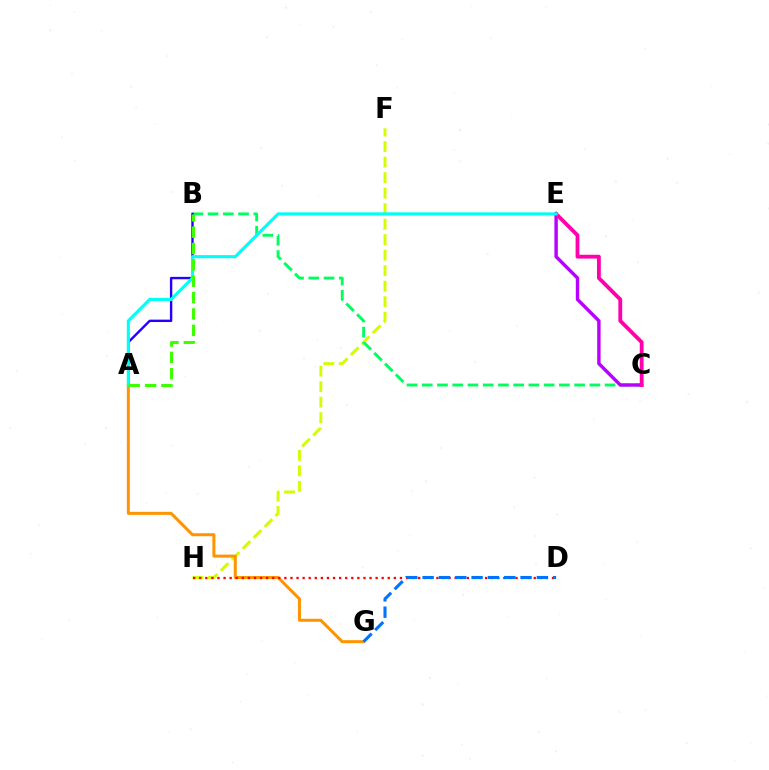{('F', 'H'): [{'color': '#d1ff00', 'line_style': 'dashed', 'thickness': 2.11}], ('B', 'C'): [{'color': '#00ff5c', 'line_style': 'dashed', 'thickness': 2.07}], ('A', 'B'): [{'color': '#2500ff', 'line_style': 'solid', 'thickness': 1.73}, {'color': '#3dff00', 'line_style': 'dashed', 'thickness': 2.22}], ('C', 'E'): [{'color': '#b900ff', 'line_style': 'solid', 'thickness': 2.45}, {'color': '#ff00ac', 'line_style': 'solid', 'thickness': 2.75}], ('A', 'G'): [{'color': '#ff9400', 'line_style': 'solid', 'thickness': 2.17}], ('D', 'H'): [{'color': '#ff0000', 'line_style': 'dotted', 'thickness': 1.65}], ('A', 'E'): [{'color': '#00fff6', 'line_style': 'solid', 'thickness': 2.24}], ('D', 'G'): [{'color': '#0074ff', 'line_style': 'dashed', 'thickness': 2.22}]}